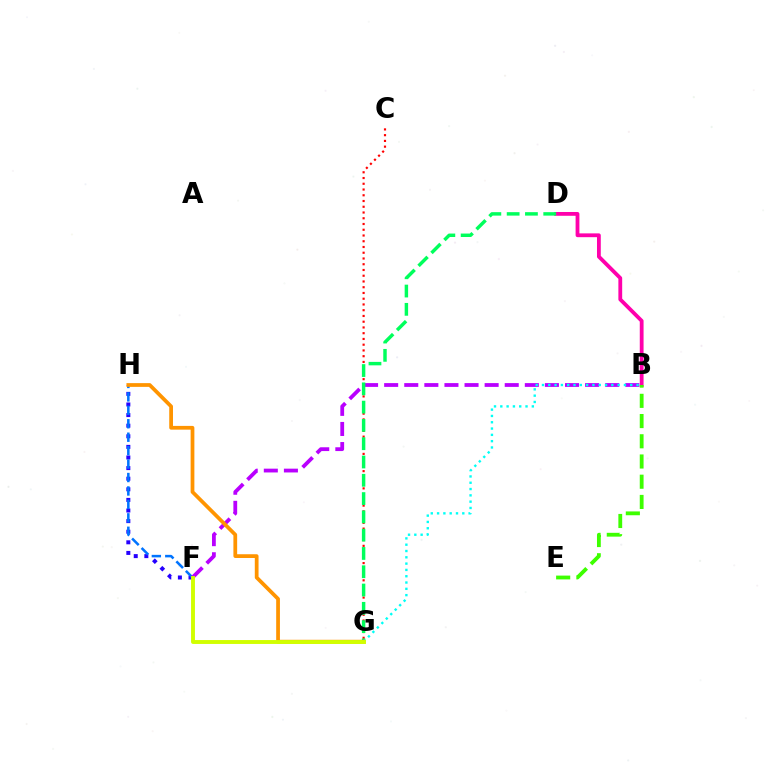{('F', 'H'): [{'color': '#2500ff', 'line_style': 'dotted', 'thickness': 2.88}, {'color': '#0074ff', 'line_style': 'dashed', 'thickness': 1.83}], ('B', 'D'): [{'color': '#ff00ac', 'line_style': 'solid', 'thickness': 2.74}], ('B', 'E'): [{'color': '#3dff00', 'line_style': 'dashed', 'thickness': 2.75}], ('B', 'F'): [{'color': '#b900ff', 'line_style': 'dashed', 'thickness': 2.73}], ('C', 'G'): [{'color': '#ff0000', 'line_style': 'dotted', 'thickness': 1.56}], ('D', 'G'): [{'color': '#00ff5c', 'line_style': 'dashed', 'thickness': 2.48}], ('B', 'G'): [{'color': '#00fff6', 'line_style': 'dotted', 'thickness': 1.71}], ('G', 'H'): [{'color': '#ff9400', 'line_style': 'solid', 'thickness': 2.7}], ('F', 'G'): [{'color': '#d1ff00', 'line_style': 'solid', 'thickness': 2.8}]}